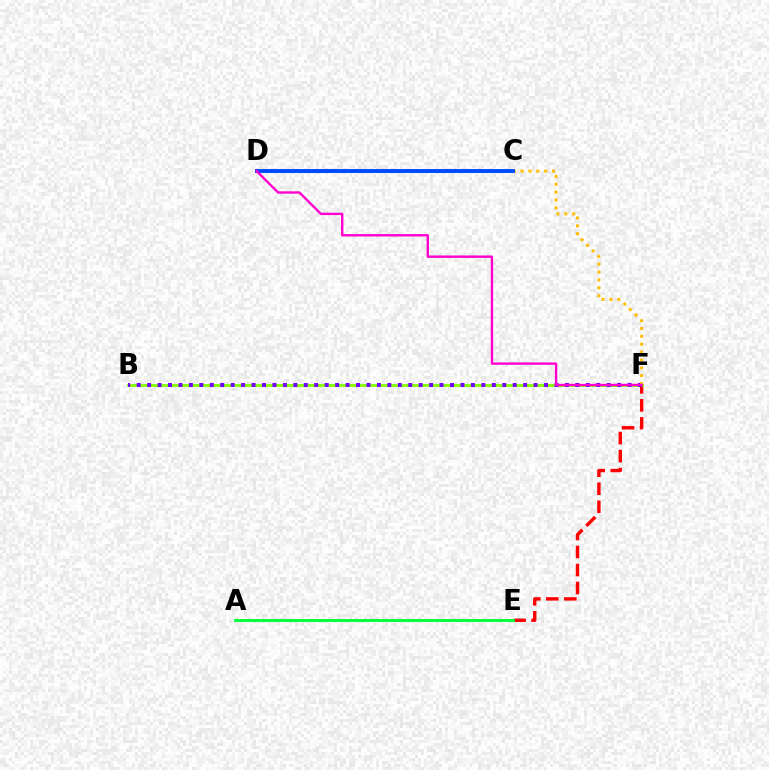{('E', 'F'): [{'color': '#ff0000', 'line_style': 'dashed', 'thickness': 2.45}], ('A', 'E'): [{'color': '#00ff39', 'line_style': 'solid', 'thickness': 2.07}], ('B', 'F'): [{'color': '#84ff00', 'line_style': 'solid', 'thickness': 2.02}, {'color': '#7200ff', 'line_style': 'dotted', 'thickness': 2.84}], ('C', 'D'): [{'color': '#00fff6', 'line_style': 'dotted', 'thickness': 2.29}, {'color': '#004bff', 'line_style': 'solid', 'thickness': 2.83}], ('C', 'F'): [{'color': '#ffbd00', 'line_style': 'dotted', 'thickness': 2.14}], ('D', 'F'): [{'color': '#ff00cf', 'line_style': 'solid', 'thickness': 1.71}]}